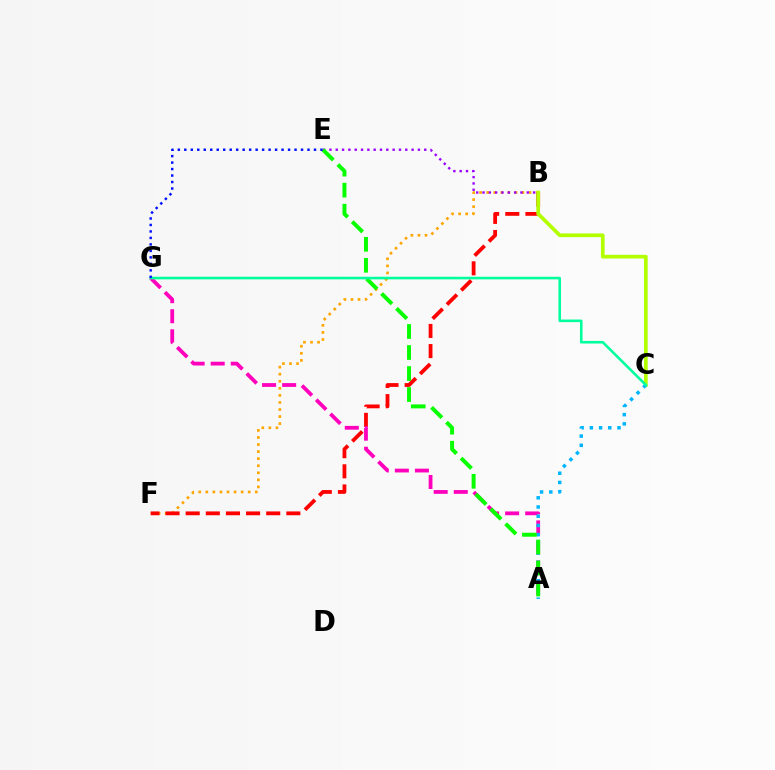{('B', 'F'): [{'color': '#ffa500', 'line_style': 'dotted', 'thickness': 1.92}, {'color': '#ff0000', 'line_style': 'dashed', 'thickness': 2.74}], ('A', 'G'): [{'color': '#ff00bd', 'line_style': 'dashed', 'thickness': 2.73}], ('B', 'C'): [{'color': '#b3ff00', 'line_style': 'solid', 'thickness': 2.68}], ('B', 'E'): [{'color': '#9b00ff', 'line_style': 'dotted', 'thickness': 1.72}], ('A', 'C'): [{'color': '#00b5ff', 'line_style': 'dotted', 'thickness': 2.5}], ('A', 'E'): [{'color': '#08ff00', 'line_style': 'dashed', 'thickness': 2.86}], ('C', 'G'): [{'color': '#00ff9d', 'line_style': 'solid', 'thickness': 1.87}], ('E', 'G'): [{'color': '#0010ff', 'line_style': 'dotted', 'thickness': 1.76}]}